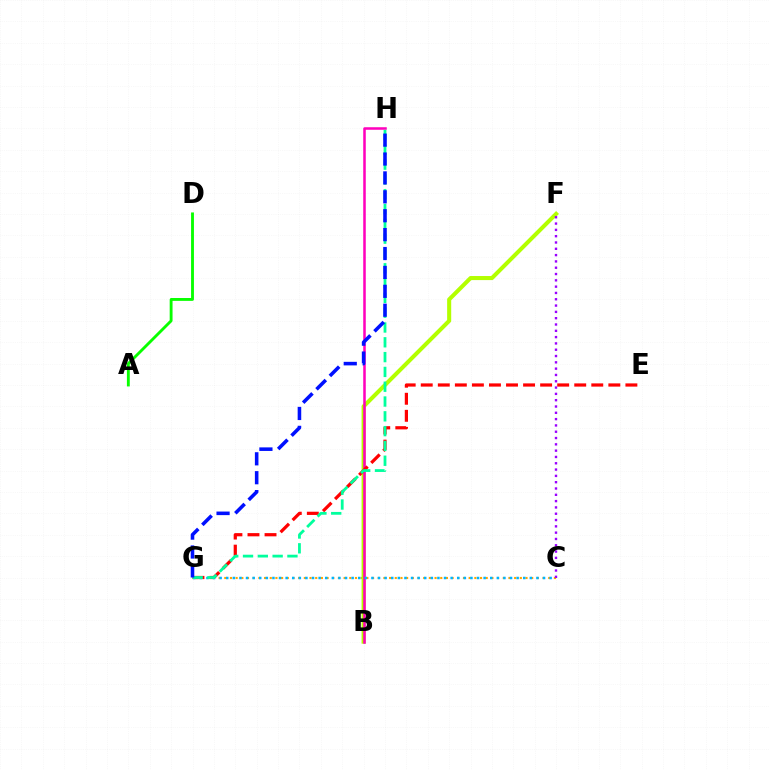{('A', 'D'): [{'color': '#08ff00', 'line_style': 'solid', 'thickness': 2.06}], ('C', 'G'): [{'color': '#ffa500', 'line_style': 'dotted', 'thickness': 1.54}, {'color': '#00b5ff', 'line_style': 'dotted', 'thickness': 1.79}], ('B', 'F'): [{'color': '#b3ff00', 'line_style': 'solid', 'thickness': 2.93}], ('B', 'H'): [{'color': '#ff00bd', 'line_style': 'solid', 'thickness': 1.82}], ('C', 'F'): [{'color': '#9b00ff', 'line_style': 'dotted', 'thickness': 1.71}], ('E', 'G'): [{'color': '#ff0000', 'line_style': 'dashed', 'thickness': 2.32}], ('G', 'H'): [{'color': '#00ff9d', 'line_style': 'dashed', 'thickness': 2.01}, {'color': '#0010ff', 'line_style': 'dashed', 'thickness': 2.57}]}